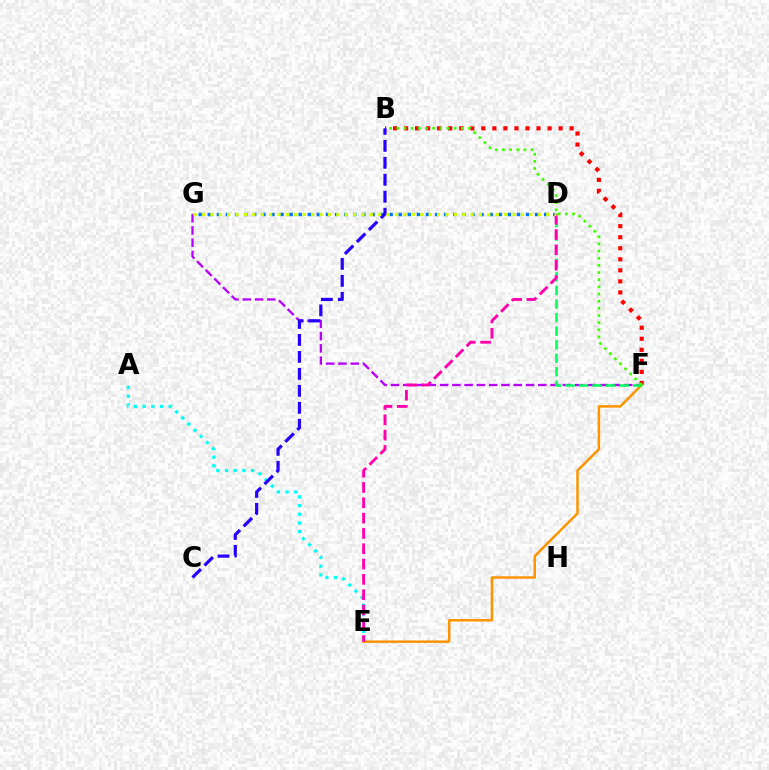{('B', 'F'): [{'color': '#ff0000', 'line_style': 'dotted', 'thickness': 3.0}, {'color': '#3dff00', 'line_style': 'dotted', 'thickness': 1.94}], ('A', 'E'): [{'color': '#00fff6', 'line_style': 'dotted', 'thickness': 2.36}], ('E', 'F'): [{'color': '#ff9400', 'line_style': 'solid', 'thickness': 1.8}], ('F', 'G'): [{'color': '#b900ff', 'line_style': 'dashed', 'thickness': 1.67}], ('D', 'G'): [{'color': '#0074ff', 'line_style': 'dotted', 'thickness': 2.47}, {'color': '#d1ff00', 'line_style': 'dotted', 'thickness': 2.28}], ('B', 'C'): [{'color': '#2500ff', 'line_style': 'dashed', 'thickness': 2.31}], ('D', 'F'): [{'color': '#00ff5c', 'line_style': 'dashed', 'thickness': 1.84}], ('D', 'E'): [{'color': '#ff00ac', 'line_style': 'dashed', 'thickness': 2.08}]}